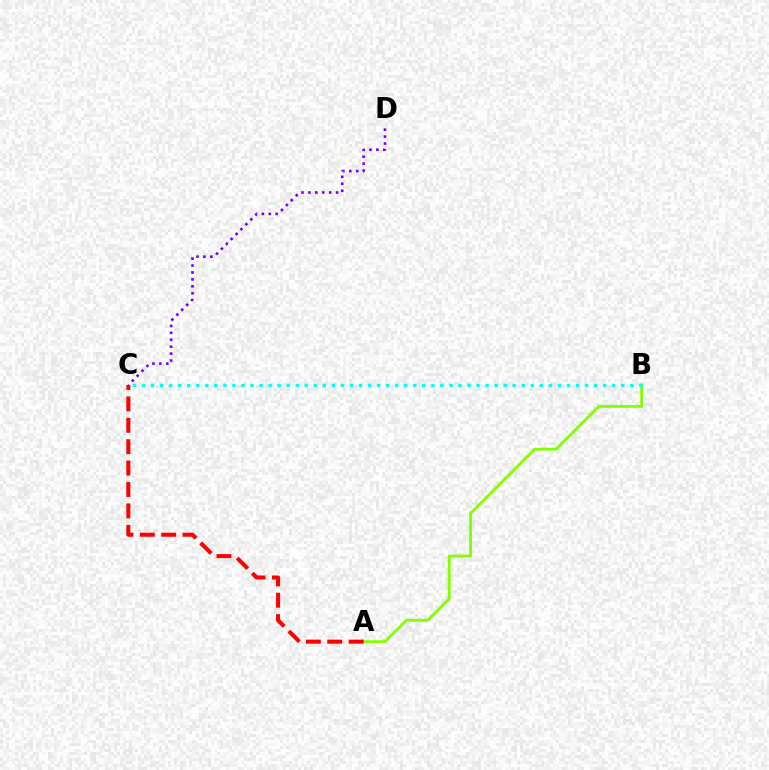{('C', 'D'): [{'color': '#7200ff', 'line_style': 'dotted', 'thickness': 1.88}], ('A', 'B'): [{'color': '#84ff00', 'line_style': 'solid', 'thickness': 2.04}], ('A', 'C'): [{'color': '#ff0000', 'line_style': 'dashed', 'thickness': 2.91}], ('B', 'C'): [{'color': '#00fff6', 'line_style': 'dotted', 'thickness': 2.46}]}